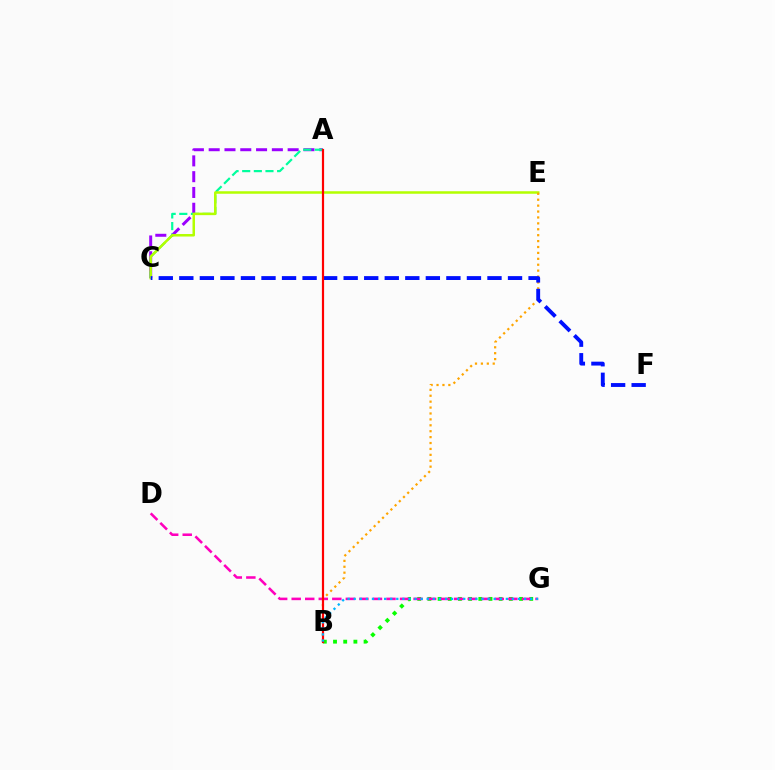{('A', 'C'): [{'color': '#9b00ff', 'line_style': 'dashed', 'thickness': 2.15}, {'color': '#00ff9d', 'line_style': 'dashed', 'thickness': 1.58}], ('B', 'G'): [{'color': '#08ff00', 'line_style': 'dotted', 'thickness': 2.77}, {'color': '#00b5ff', 'line_style': 'dotted', 'thickness': 1.65}], ('C', 'E'): [{'color': '#b3ff00', 'line_style': 'solid', 'thickness': 1.8}], ('D', 'G'): [{'color': '#ff00bd', 'line_style': 'dashed', 'thickness': 1.84}], ('B', 'E'): [{'color': '#ffa500', 'line_style': 'dotted', 'thickness': 1.61}], ('C', 'F'): [{'color': '#0010ff', 'line_style': 'dashed', 'thickness': 2.79}], ('A', 'B'): [{'color': '#ff0000', 'line_style': 'solid', 'thickness': 1.58}]}